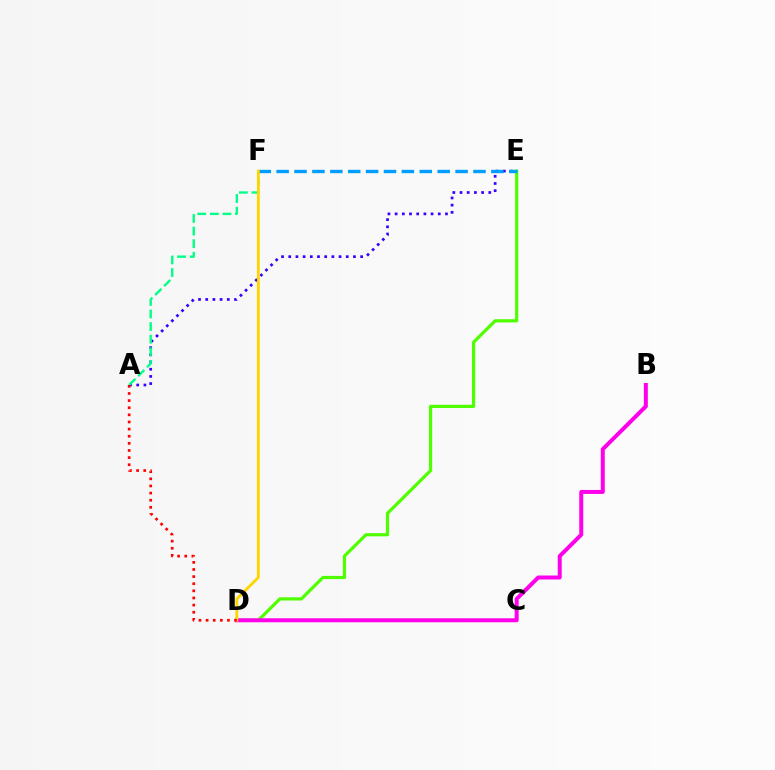{('D', 'E'): [{'color': '#4fff00', 'line_style': 'solid', 'thickness': 2.3}], ('B', 'D'): [{'color': '#ff00ed', 'line_style': 'solid', 'thickness': 2.87}], ('A', 'E'): [{'color': '#3700ff', 'line_style': 'dotted', 'thickness': 1.95}], ('A', 'F'): [{'color': '#00ff86', 'line_style': 'dashed', 'thickness': 1.71}], ('E', 'F'): [{'color': '#009eff', 'line_style': 'dashed', 'thickness': 2.43}], ('D', 'F'): [{'color': '#ffd500', 'line_style': 'solid', 'thickness': 2.03}], ('A', 'D'): [{'color': '#ff0000', 'line_style': 'dotted', 'thickness': 1.94}]}